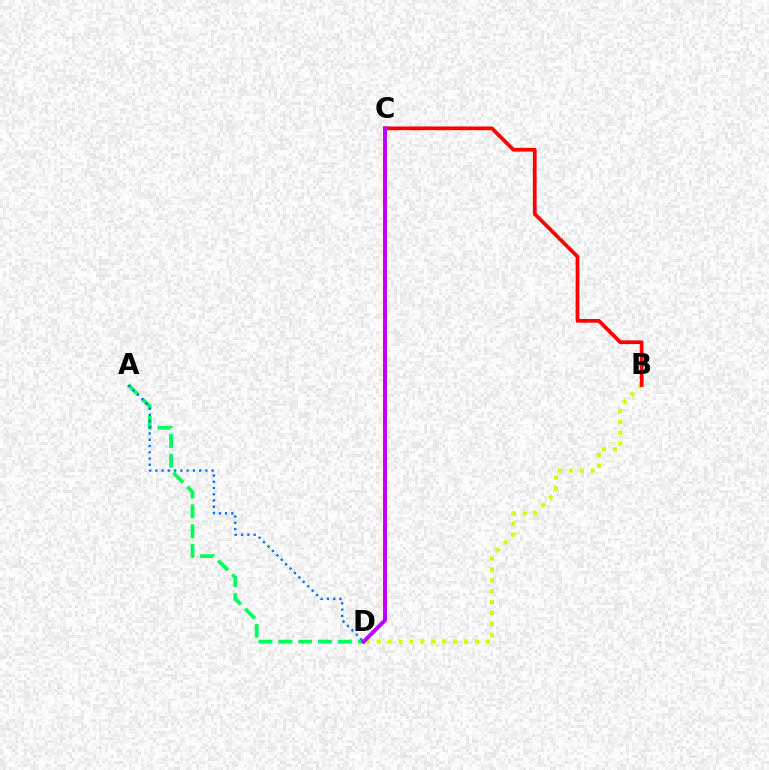{('A', 'D'): [{'color': '#00ff5c', 'line_style': 'dashed', 'thickness': 2.69}, {'color': '#0074ff', 'line_style': 'dotted', 'thickness': 1.7}], ('B', 'D'): [{'color': '#d1ff00', 'line_style': 'dotted', 'thickness': 2.96}], ('B', 'C'): [{'color': '#ff0000', 'line_style': 'solid', 'thickness': 2.69}], ('C', 'D'): [{'color': '#b900ff', 'line_style': 'solid', 'thickness': 2.82}]}